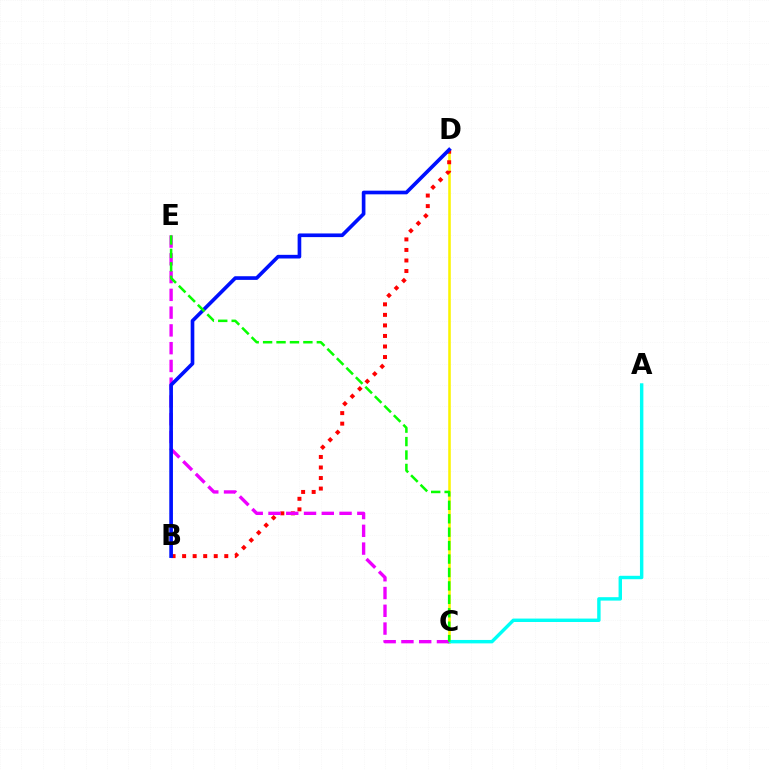{('C', 'D'): [{'color': '#fcf500', 'line_style': 'solid', 'thickness': 1.84}], ('B', 'D'): [{'color': '#ff0000', 'line_style': 'dotted', 'thickness': 2.86}, {'color': '#0010ff', 'line_style': 'solid', 'thickness': 2.63}], ('A', 'C'): [{'color': '#00fff6', 'line_style': 'solid', 'thickness': 2.47}], ('C', 'E'): [{'color': '#ee00ff', 'line_style': 'dashed', 'thickness': 2.41}, {'color': '#08ff00', 'line_style': 'dashed', 'thickness': 1.82}]}